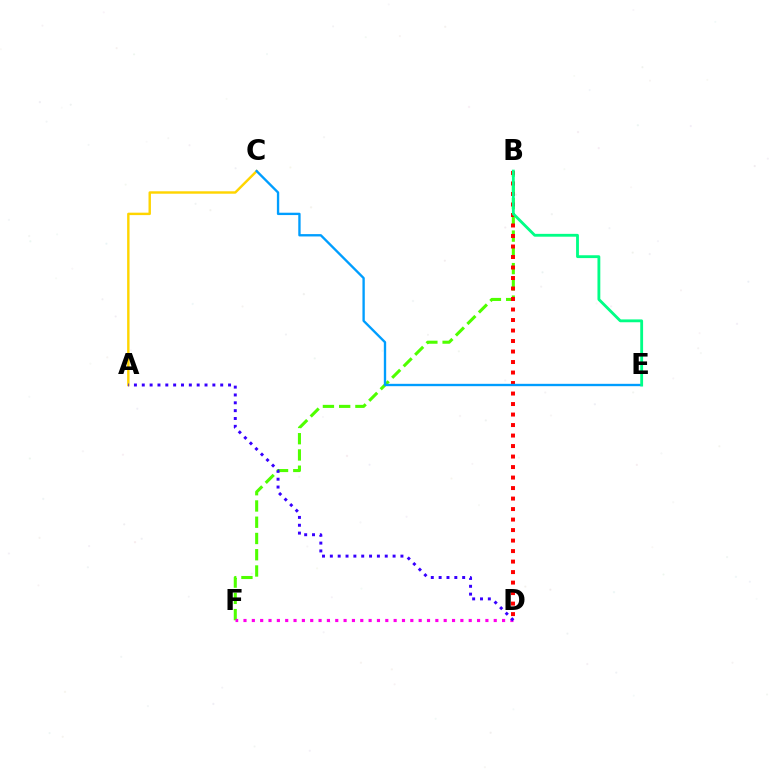{('B', 'F'): [{'color': '#4fff00', 'line_style': 'dashed', 'thickness': 2.21}], ('A', 'C'): [{'color': '#ffd500', 'line_style': 'solid', 'thickness': 1.75}], ('D', 'F'): [{'color': '#ff00ed', 'line_style': 'dotted', 'thickness': 2.27}], ('B', 'D'): [{'color': '#ff0000', 'line_style': 'dotted', 'thickness': 2.85}], ('A', 'D'): [{'color': '#3700ff', 'line_style': 'dotted', 'thickness': 2.13}], ('C', 'E'): [{'color': '#009eff', 'line_style': 'solid', 'thickness': 1.69}], ('B', 'E'): [{'color': '#00ff86', 'line_style': 'solid', 'thickness': 2.04}]}